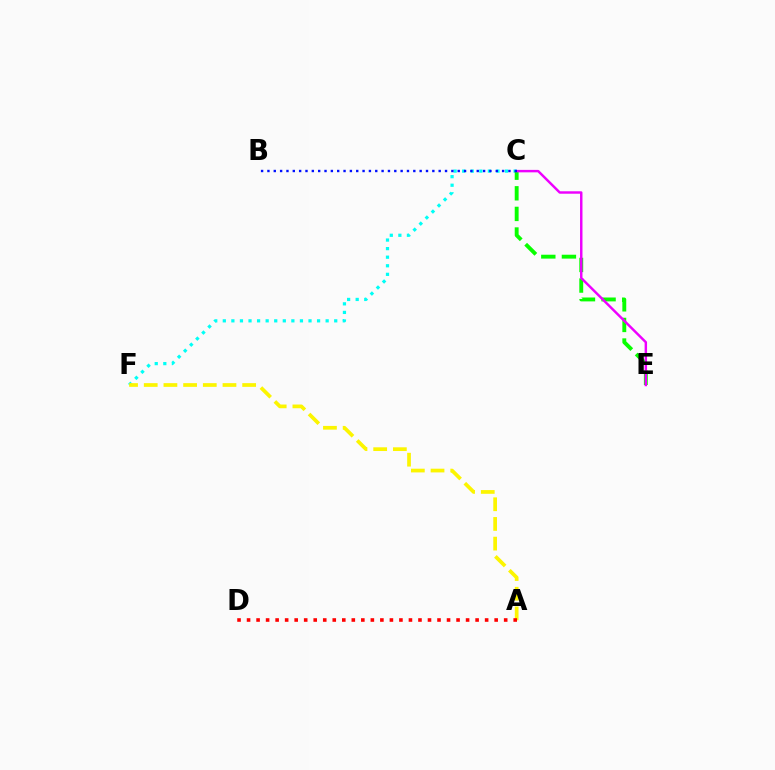{('C', 'F'): [{'color': '#00fff6', 'line_style': 'dotted', 'thickness': 2.33}], ('C', 'E'): [{'color': '#08ff00', 'line_style': 'dashed', 'thickness': 2.8}, {'color': '#ee00ff', 'line_style': 'solid', 'thickness': 1.76}], ('B', 'C'): [{'color': '#0010ff', 'line_style': 'dotted', 'thickness': 1.72}], ('A', 'F'): [{'color': '#fcf500', 'line_style': 'dashed', 'thickness': 2.67}], ('A', 'D'): [{'color': '#ff0000', 'line_style': 'dotted', 'thickness': 2.59}]}